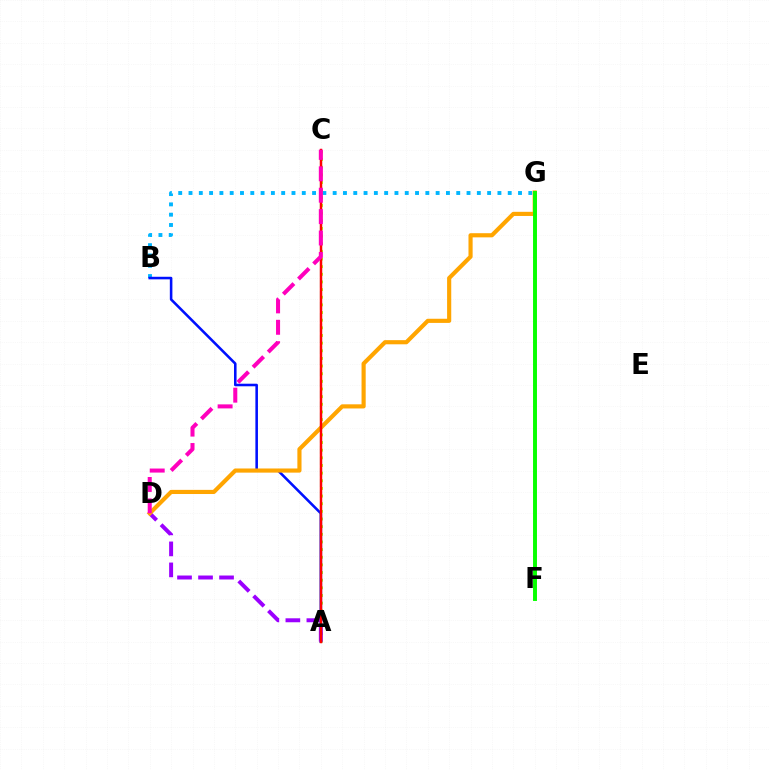{('B', 'G'): [{'color': '#00b5ff', 'line_style': 'dotted', 'thickness': 2.8}], ('A', 'C'): [{'color': '#b3ff00', 'line_style': 'dotted', 'thickness': 2.08}, {'color': '#00ff9d', 'line_style': 'dashed', 'thickness': 1.5}, {'color': '#ff0000', 'line_style': 'solid', 'thickness': 1.78}], ('A', 'B'): [{'color': '#0010ff', 'line_style': 'solid', 'thickness': 1.85}], ('A', 'D'): [{'color': '#9b00ff', 'line_style': 'dashed', 'thickness': 2.85}], ('D', 'G'): [{'color': '#ffa500', 'line_style': 'solid', 'thickness': 2.99}], ('F', 'G'): [{'color': '#08ff00', 'line_style': 'solid', 'thickness': 2.83}], ('C', 'D'): [{'color': '#ff00bd', 'line_style': 'dashed', 'thickness': 2.91}]}